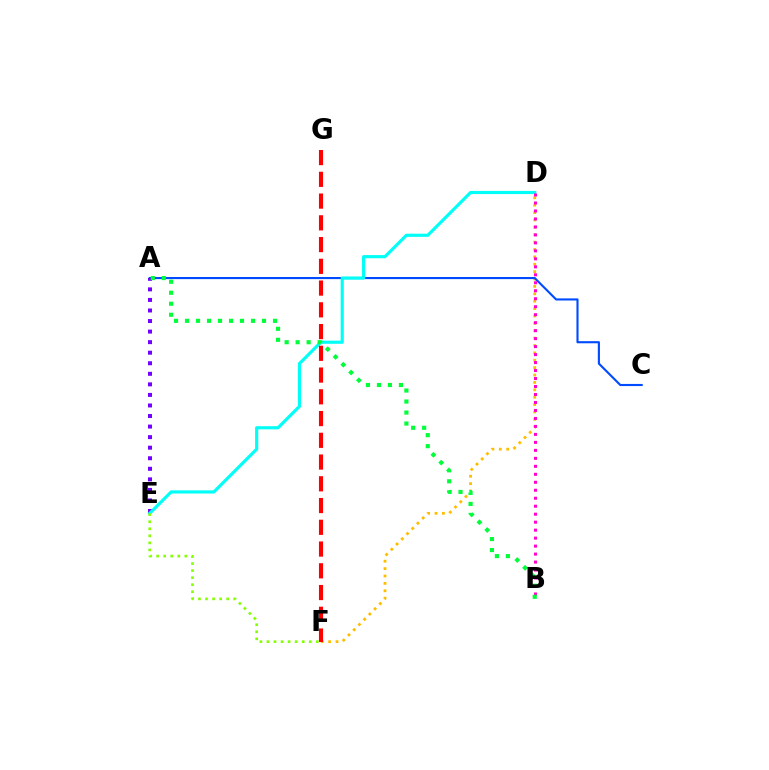{('D', 'F'): [{'color': '#ffbd00', 'line_style': 'dotted', 'thickness': 2.01}], ('A', 'C'): [{'color': '#004bff', 'line_style': 'solid', 'thickness': 1.53}], ('A', 'E'): [{'color': '#7200ff', 'line_style': 'dotted', 'thickness': 2.87}], ('D', 'E'): [{'color': '#00fff6', 'line_style': 'solid', 'thickness': 2.27}], ('B', 'D'): [{'color': '#ff00cf', 'line_style': 'dotted', 'thickness': 2.17}], ('F', 'G'): [{'color': '#ff0000', 'line_style': 'dashed', 'thickness': 2.95}], ('A', 'B'): [{'color': '#00ff39', 'line_style': 'dotted', 'thickness': 2.99}], ('E', 'F'): [{'color': '#84ff00', 'line_style': 'dotted', 'thickness': 1.92}]}